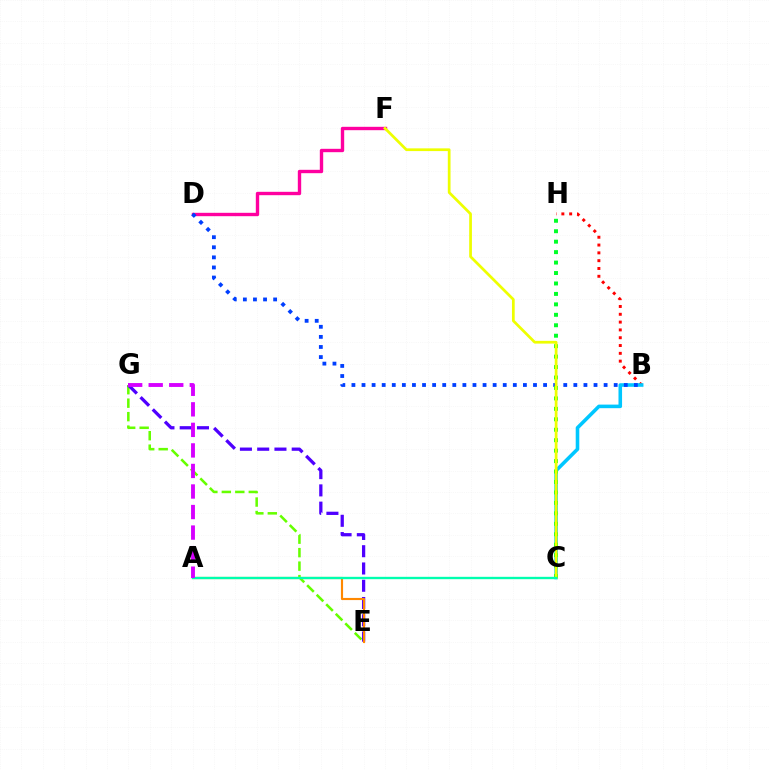{('D', 'F'): [{'color': '#ff00a0', 'line_style': 'solid', 'thickness': 2.43}], ('E', 'G'): [{'color': '#66ff00', 'line_style': 'dashed', 'thickness': 1.83}, {'color': '#4f00ff', 'line_style': 'dashed', 'thickness': 2.35}], ('B', 'H'): [{'color': '#ff0000', 'line_style': 'dotted', 'thickness': 2.12}], ('B', 'C'): [{'color': '#00c7ff', 'line_style': 'solid', 'thickness': 2.58}], ('B', 'D'): [{'color': '#003fff', 'line_style': 'dotted', 'thickness': 2.74}], ('C', 'H'): [{'color': '#00ff27', 'line_style': 'dotted', 'thickness': 2.84}], ('A', 'E'): [{'color': '#ff8800', 'line_style': 'solid', 'thickness': 1.55}], ('C', 'F'): [{'color': '#eeff00', 'line_style': 'solid', 'thickness': 1.97}], ('A', 'C'): [{'color': '#00ffaf', 'line_style': 'solid', 'thickness': 1.69}], ('A', 'G'): [{'color': '#d600ff', 'line_style': 'dashed', 'thickness': 2.79}]}